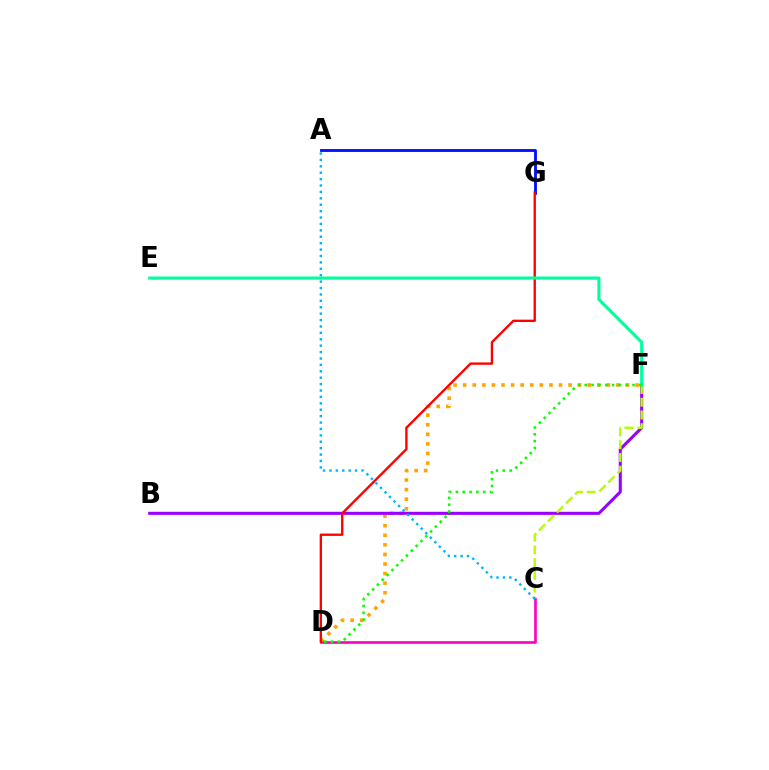{('A', 'G'): [{'color': '#0010ff', 'line_style': 'solid', 'thickness': 2.05}], ('D', 'F'): [{'color': '#ffa500', 'line_style': 'dotted', 'thickness': 2.6}, {'color': '#08ff00', 'line_style': 'dotted', 'thickness': 1.86}], ('B', 'F'): [{'color': '#9b00ff', 'line_style': 'solid', 'thickness': 2.21}], ('C', 'F'): [{'color': '#b3ff00', 'line_style': 'dashed', 'thickness': 1.73}], ('C', 'D'): [{'color': '#ff00bd', 'line_style': 'solid', 'thickness': 1.9}], ('D', 'G'): [{'color': '#ff0000', 'line_style': 'solid', 'thickness': 1.7}], ('A', 'C'): [{'color': '#00b5ff', 'line_style': 'dotted', 'thickness': 1.74}], ('E', 'F'): [{'color': '#00ff9d', 'line_style': 'solid', 'thickness': 2.23}]}